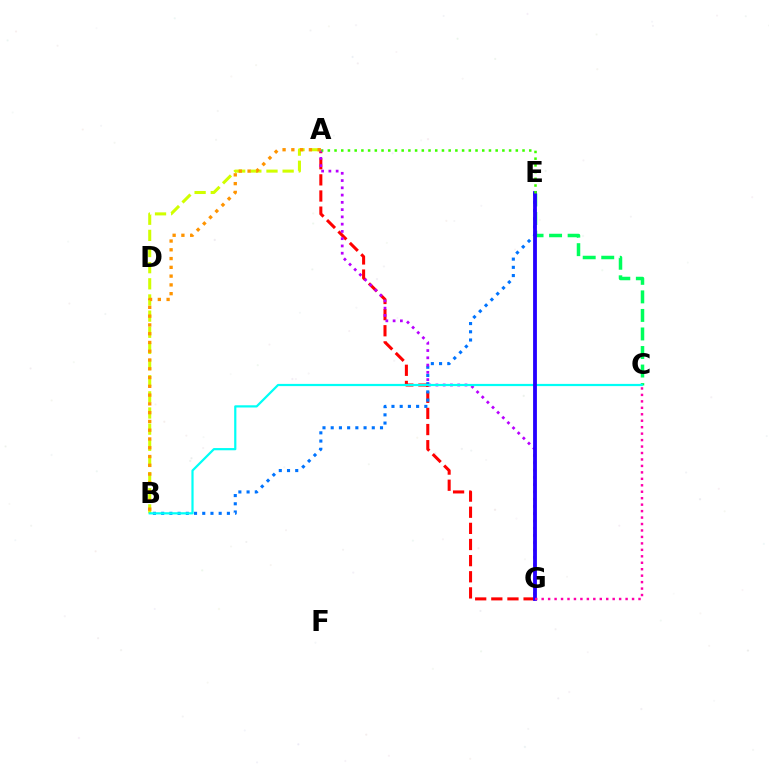{('A', 'G'): [{'color': '#ff0000', 'line_style': 'dashed', 'thickness': 2.19}, {'color': '#b900ff', 'line_style': 'dotted', 'thickness': 1.97}], ('C', 'E'): [{'color': '#00ff5c', 'line_style': 'dashed', 'thickness': 2.52}], ('A', 'B'): [{'color': '#d1ff00', 'line_style': 'dashed', 'thickness': 2.19}, {'color': '#ff9400', 'line_style': 'dotted', 'thickness': 2.38}], ('B', 'E'): [{'color': '#0074ff', 'line_style': 'dotted', 'thickness': 2.23}], ('B', 'C'): [{'color': '#00fff6', 'line_style': 'solid', 'thickness': 1.59}], ('E', 'G'): [{'color': '#2500ff', 'line_style': 'solid', 'thickness': 2.74}], ('A', 'E'): [{'color': '#3dff00', 'line_style': 'dotted', 'thickness': 1.82}], ('C', 'G'): [{'color': '#ff00ac', 'line_style': 'dotted', 'thickness': 1.75}]}